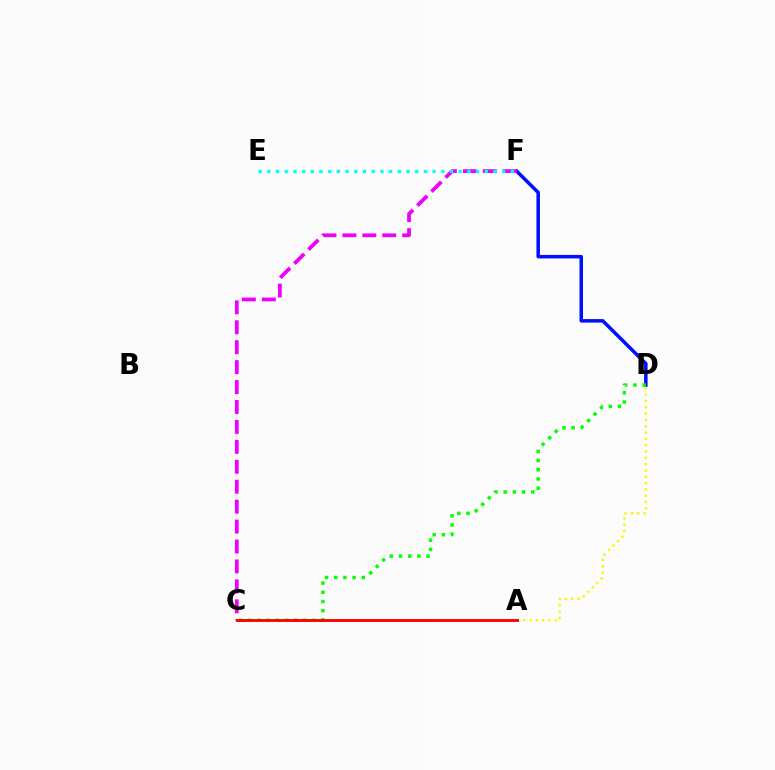{('D', 'F'): [{'color': '#0010ff', 'line_style': 'solid', 'thickness': 2.53}], ('C', 'F'): [{'color': '#ee00ff', 'line_style': 'dashed', 'thickness': 2.71}], ('A', 'D'): [{'color': '#fcf500', 'line_style': 'dotted', 'thickness': 1.72}], ('C', 'D'): [{'color': '#08ff00', 'line_style': 'dotted', 'thickness': 2.5}], ('A', 'C'): [{'color': '#ff0000', 'line_style': 'solid', 'thickness': 2.07}], ('E', 'F'): [{'color': '#00fff6', 'line_style': 'dotted', 'thickness': 2.36}]}